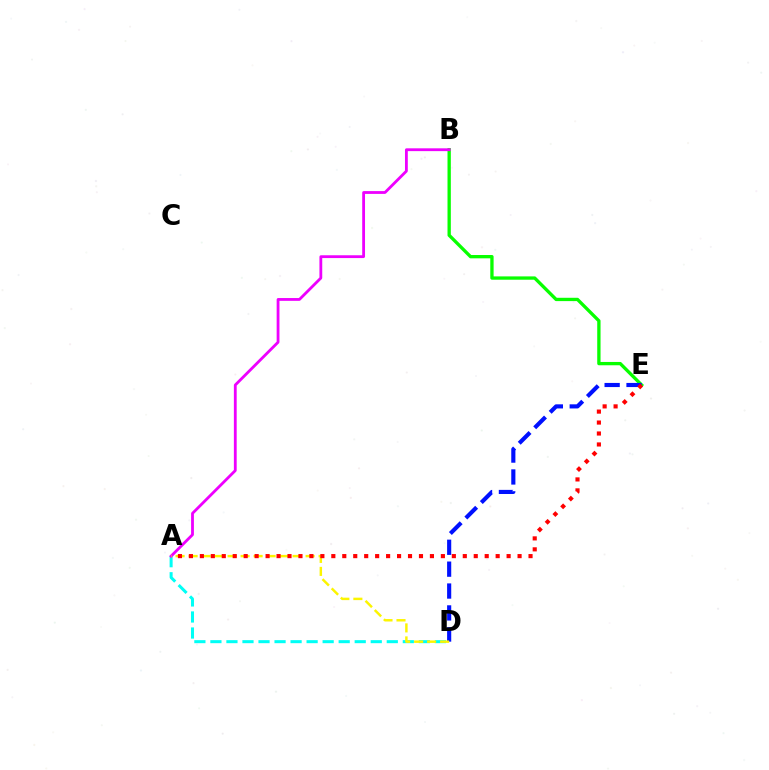{('A', 'D'): [{'color': '#00fff6', 'line_style': 'dashed', 'thickness': 2.18}, {'color': '#fcf500', 'line_style': 'dashed', 'thickness': 1.77}], ('B', 'E'): [{'color': '#08ff00', 'line_style': 'solid', 'thickness': 2.39}], ('A', 'B'): [{'color': '#ee00ff', 'line_style': 'solid', 'thickness': 2.02}], ('D', 'E'): [{'color': '#0010ff', 'line_style': 'dashed', 'thickness': 2.97}], ('A', 'E'): [{'color': '#ff0000', 'line_style': 'dotted', 'thickness': 2.98}]}